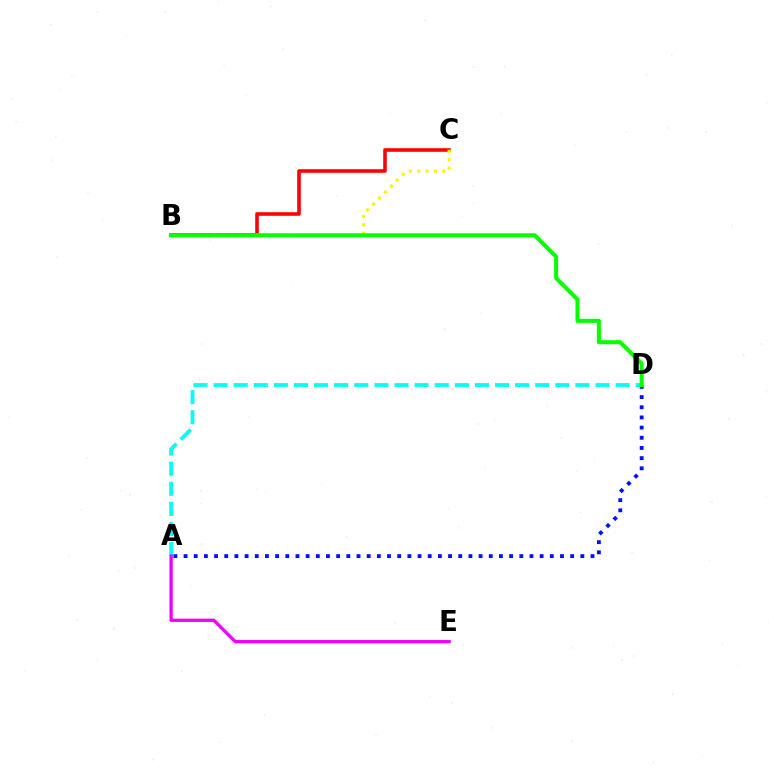{('A', 'D'): [{'color': '#00fff6', 'line_style': 'dashed', 'thickness': 2.73}, {'color': '#0010ff', 'line_style': 'dotted', 'thickness': 2.76}], ('B', 'C'): [{'color': '#ff0000', 'line_style': 'solid', 'thickness': 2.58}, {'color': '#fcf500', 'line_style': 'dotted', 'thickness': 2.28}], ('B', 'D'): [{'color': '#08ff00', 'line_style': 'solid', 'thickness': 2.92}], ('A', 'E'): [{'color': '#ee00ff', 'line_style': 'solid', 'thickness': 2.37}]}